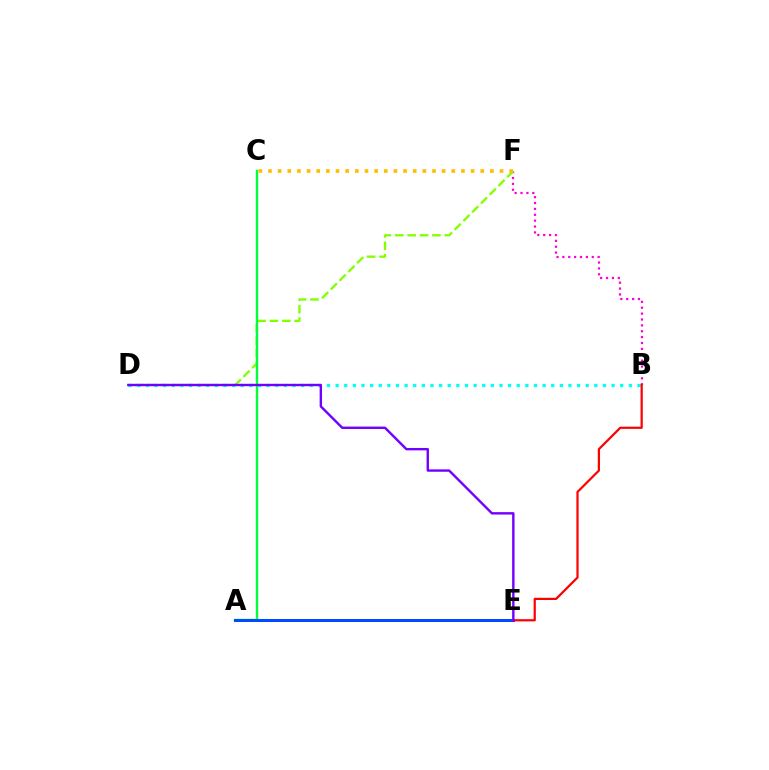{('B', 'F'): [{'color': '#ff00cf', 'line_style': 'dotted', 'thickness': 1.6}], ('D', 'F'): [{'color': '#84ff00', 'line_style': 'dashed', 'thickness': 1.68}], ('A', 'C'): [{'color': '#00ff39', 'line_style': 'solid', 'thickness': 1.71}], ('C', 'F'): [{'color': '#ffbd00', 'line_style': 'dotted', 'thickness': 2.62}], ('A', 'E'): [{'color': '#004bff', 'line_style': 'solid', 'thickness': 2.17}], ('B', 'D'): [{'color': '#00fff6', 'line_style': 'dotted', 'thickness': 2.34}], ('B', 'E'): [{'color': '#ff0000', 'line_style': 'solid', 'thickness': 1.59}], ('D', 'E'): [{'color': '#7200ff', 'line_style': 'solid', 'thickness': 1.72}]}